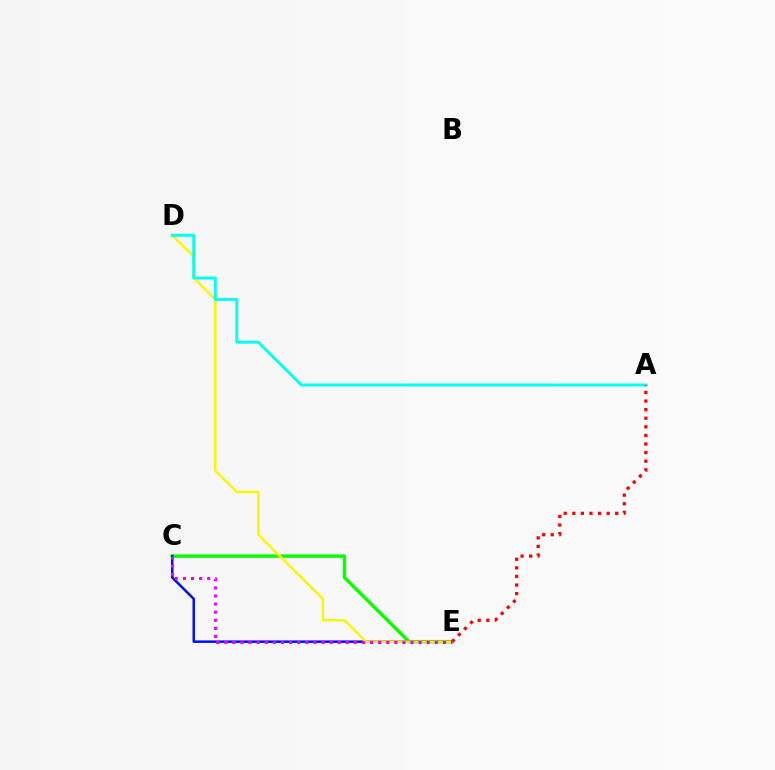{('C', 'E'): [{'color': '#08ff00', 'line_style': 'solid', 'thickness': 2.46}, {'color': '#0010ff', 'line_style': 'solid', 'thickness': 1.82}, {'color': '#ee00ff', 'line_style': 'dotted', 'thickness': 2.2}], ('D', 'E'): [{'color': '#fcf500', 'line_style': 'solid', 'thickness': 1.77}], ('A', 'D'): [{'color': '#00fff6', 'line_style': 'solid', 'thickness': 2.1}], ('A', 'E'): [{'color': '#ff0000', 'line_style': 'dotted', 'thickness': 2.33}]}